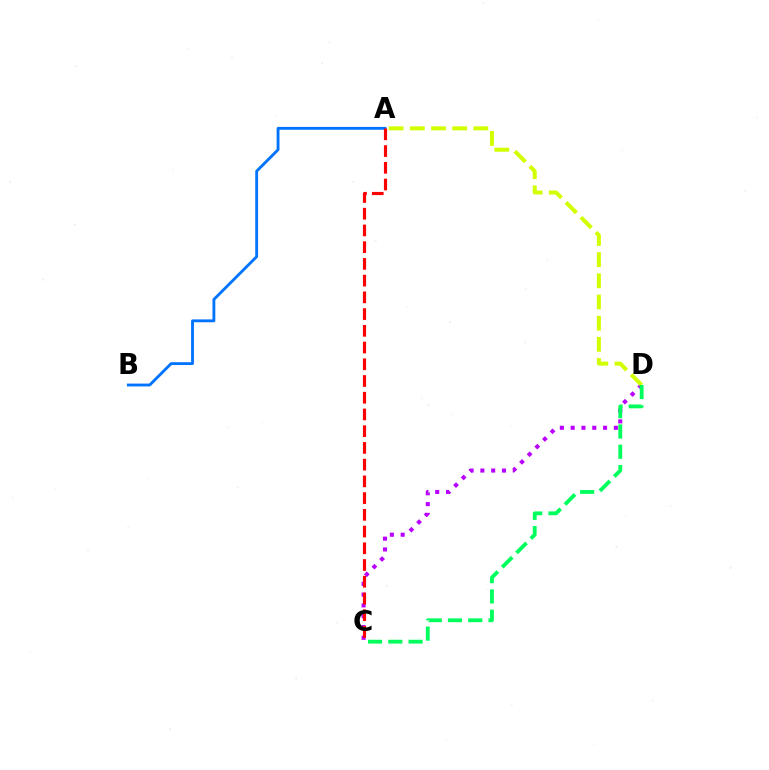{('A', 'B'): [{'color': '#0074ff', 'line_style': 'solid', 'thickness': 2.05}], ('C', 'D'): [{'color': '#b900ff', 'line_style': 'dotted', 'thickness': 2.93}, {'color': '#00ff5c', 'line_style': 'dashed', 'thickness': 2.75}], ('A', 'D'): [{'color': '#d1ff00', 'line_style': 'dashed', 'thickness': 2.88}], ('A', 'C'): [{'color': '#ff0000', 'line_style': 'dashed', 'thickness': 2.27}]}